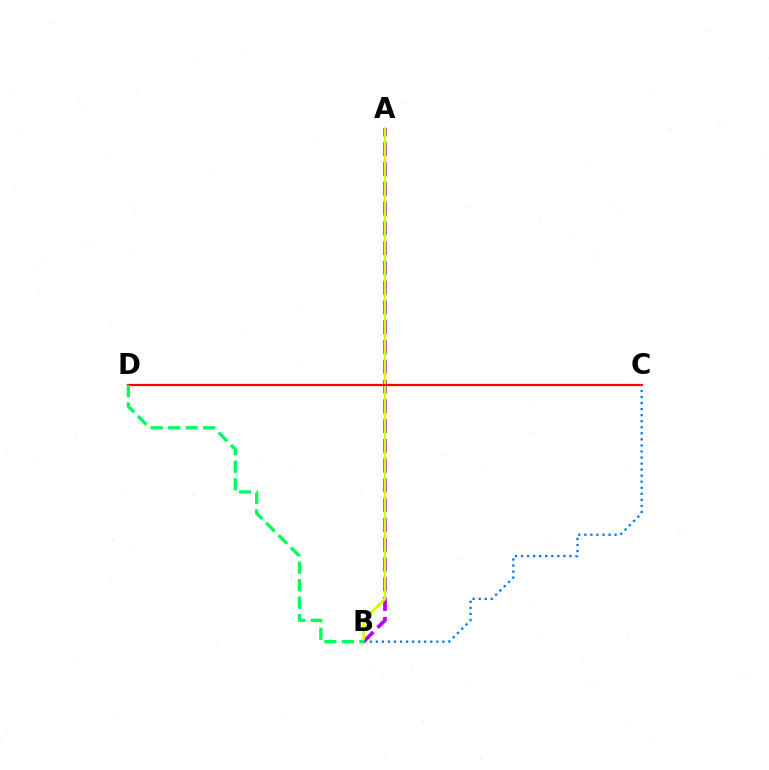{('A', 'B'): [{'color': '#b900ff', 'line_style': 'dashed', 'thickness': 2.69}, {'color': '#d1ff00', 'line_style': 'solid', 'thickness': 1.82}], ('C', 'D'): [{'color': '#ff0000', 'line_style': 'solid', 'thickness': 1.6}], ('B', 'C'): [{'color': '#0074ff', 'line_style': 'dotted', 'thickness': 1.64}], ('B', 'D'): [{'color': '#00ff5c', 'line_style': 'dashed', 'thickness': 2.38}]}